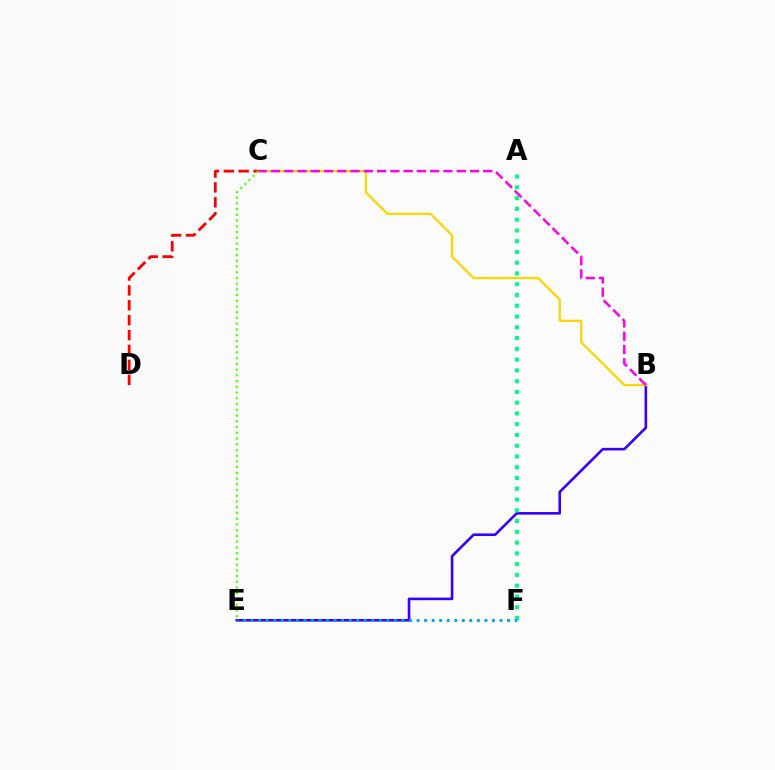{('B', 'E'): [{'color': '#3700ff', 'line_style': 'solid', 'thickness': 1.88}], ('A', 'F'): [{'color': '#00ff86', 'line_style': 'dotted', 'thickness': 2.92}], ('B', 'C'): [{'color': '#ffd500', 'line_style': 'solid', 'thickness': 1.63}, {'color': '#ff00ed', 'line_style': 'dashed', 'thickness': 1.8}], ('C', 'D'): [{'color': '#ff0000', 'line_style': 'dashed', 'thickness': 2.02}], ('E', 'F'): [{'color': '#009eff', 'line_style': 'dotted', 'thickness': 2.05}], ('C', 'E'): [{'color': '#4fff00', 'line_style': 'dotted', 'thickness': 1.56}]}